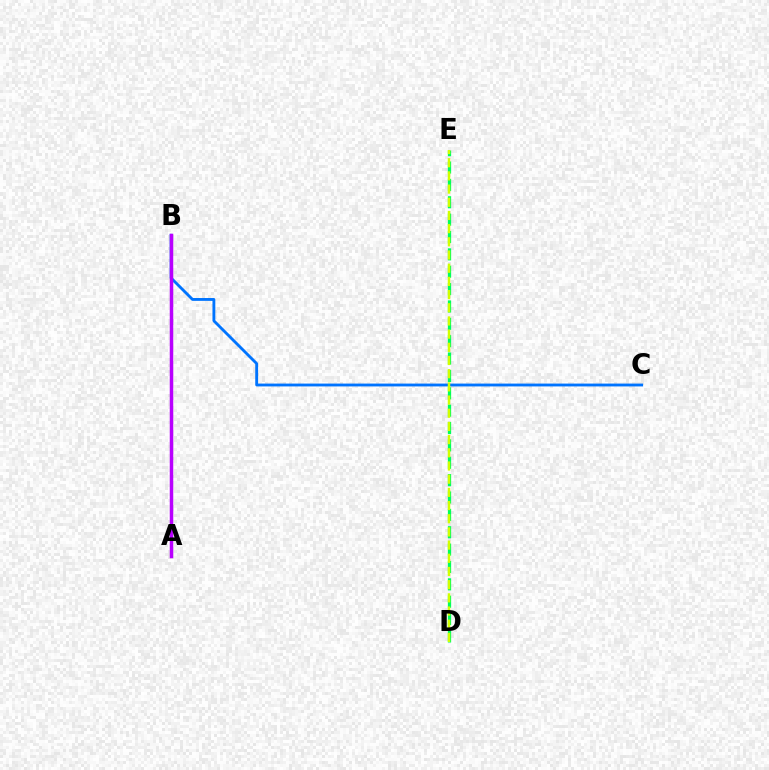{('A', 'B'): [{'color': '#ff0000', 'line_style': 'solid', 'thickness': 1.8}, {'color': '#b900ff', 'line_style': 'solid', 'thickness': 2.52}], ('B', 'C'): [{'color': '#0074ff', 'line_style': 'solid', 'thickness': 2.05}], ('D', 'E'): [{'color': '#00ff5c', 'line_style': 'dashed', 'thickness': 2.36}, {'color': '#d1ff00', 'line_style': 'dashed', 'thickness': 1.79}]}